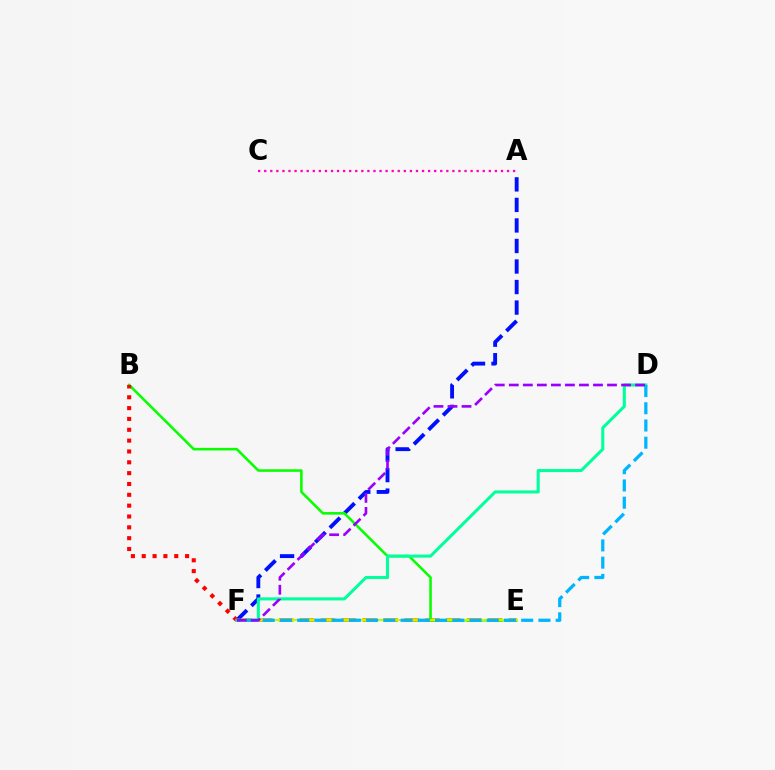{('E', 'F'): [{'color': '#ffa500', 'line_style': 'dashed', 'thickness': 2.84}, {'color': '#b3ff00', 'line_style': 'solid', 'thickness': 1.53}], ('A', 'F'): [{'color': '#0010ff', 'line_style': 'dashed', 'thickness': 2.79}], ('A', 'C'): [{'color': '#ff00bd', 'line_style': 'dotted', 'thickness': 1.65}], ('B', 'E'): [{'color': '#08ff00', 'line_style': 'solid', 'thickness': 1.85}], ('B', 'F'): [{'color': '#ff0000', 'line_style': 'dotted', 'thickness': 2.94}], ('D', 'F'): [{'color': '#00ff9d', 'line_style': 'solid', 'thickness': 2.2}, {'color': '#00b5ff', 'line_style': 'dashed', 'thickness': 2.34}, {'color': '#9b00ff', 'line_style': 'dashed', 'thickness': 1.91}]}